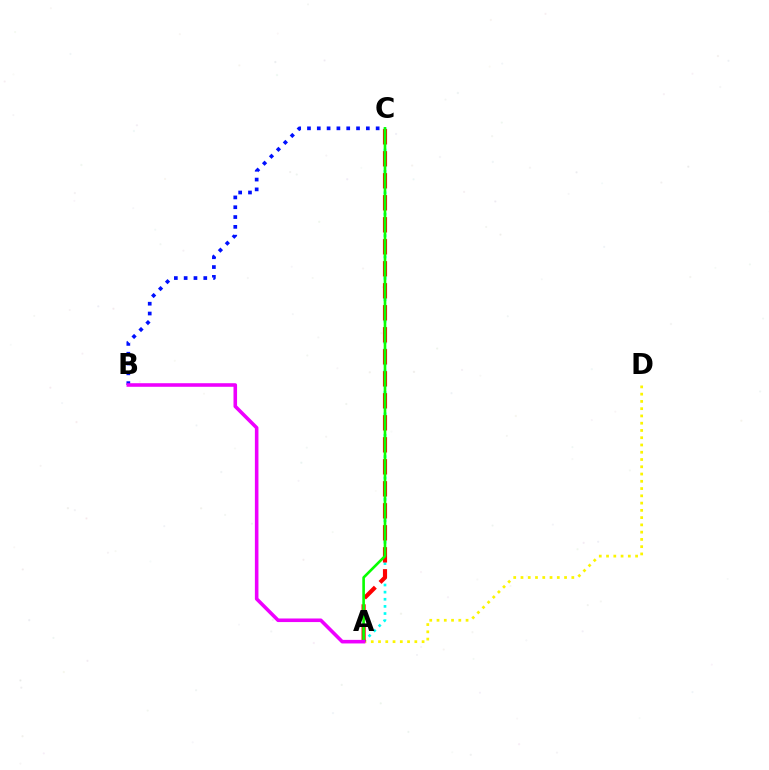{('A', 'D'): [{'color': '#fcf500', 'line_style': 'dotted', 'thickness': 1.97}], ('B', 'C'): [{'color': '#0010ff', 'line_style': 'dotted', 'thickness': 2.67}], ('A', 'C'): [{'color': '#00fff6', 'line_style': 'dotted', 'thickness': 1.94}, {'color': '#ff0000', 'line_style': 'dashed', 'thickness': 2.99}, {'color': '#08ff00', 'line_style': 'solid', 'thickness': 1.89}], ('A', 'B'): [{'color': '#ee00ff', 'line_style': 'solid', 'thickness': 2.58}]}